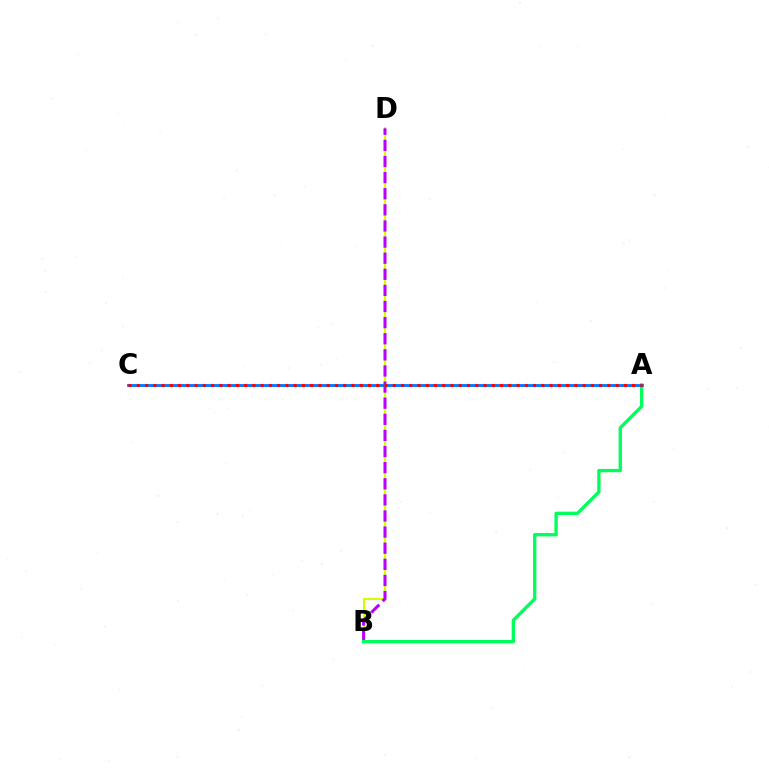{('B', 'D'): [{'color': '#d1ff00', 'line_style': 'solid', 'thickness': 1.53}, {'color': '#b900ff', 'line_style': 'dashed', 'thickness': 2.19}], ('A', 'B'): [{'color': '#00ff5c', 'line_style': 'solid', 'thickness': 2.4}], ('A', 'C'): [{'color': '#0074ff', 'line_style': 'solid', 'thickness': 2.01}, {'color': '#ff0000', 'line_style': 'dotted', 'thickness': 2.24}]}